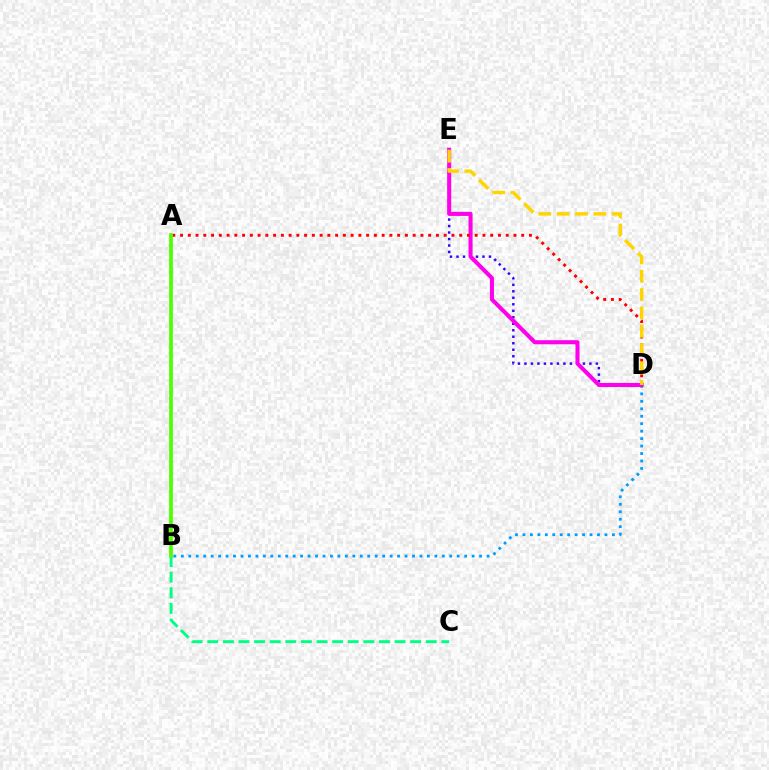{('B', 'D'): [{'color': '#009eff', 'line_style': 'dotted', 'thickness': 2.03}], ('D', 'E'): [{'color': '#3700ff', 'line_style': 'dotted', 'thickness': 1.76}, {'color': '#ff00ed', 'line_style': 'solid', 'thickness': 2.92}, {'color': '#ffd500', 'line_style': 'dashed', 'thickness': 2.49}], ('B', 'C'): [{'color': '#00ff86', 'line_style': 'dashed', 'thickness': 2.12}], ('A', 'D'): [{'color': '#ff0000', 'line_style': 'dotted', 'thickness': 2.11}], ('A', 'B'): [{'color': '#4fff00', 'line_style': 'solid', 'thickness': 2.69}]}